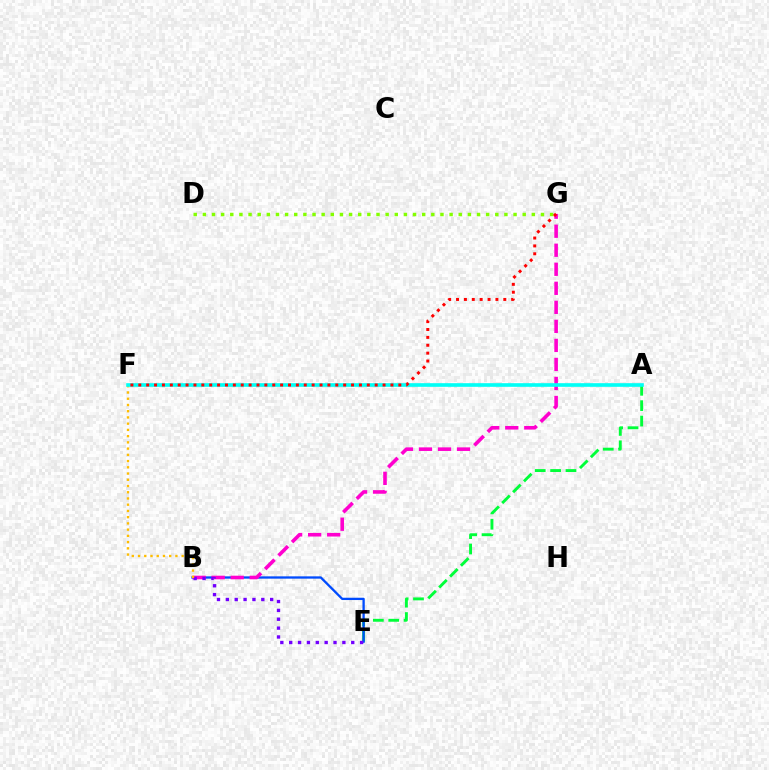{('A', 'E'): [{'color': '#00ff39', 'line_style': 'dashed', 'thickness': 2.09}], ('B', 'E'): [{'color': '#004bff', 'line_style': 'solid', 'thickness': 1.66}, {'color': '#7200ff', 'line_style': 'dotted', 'thickness': 2.41}], ('B', 'G'): [{'color': '#ff00cf', 'line_style': 'dashed', 'thickness': 2.59}], ('D', 'G'): [{'color': '#84ff00', 'line_style': 'dotted', 'thickness': 2.48}], ('B', 'F'): [{'color': '#ffbd00', 'line_style': 'dotted', 'thickness': 1.69}], ('A', 'F'): [{'color': '#00fff6', 'line_style': 'solid', 'thickness': 2.62}], ('F', 'G'): [{'color': '#ff0000', 'line_style': 'dotted', 'thickness': 2.14}]}